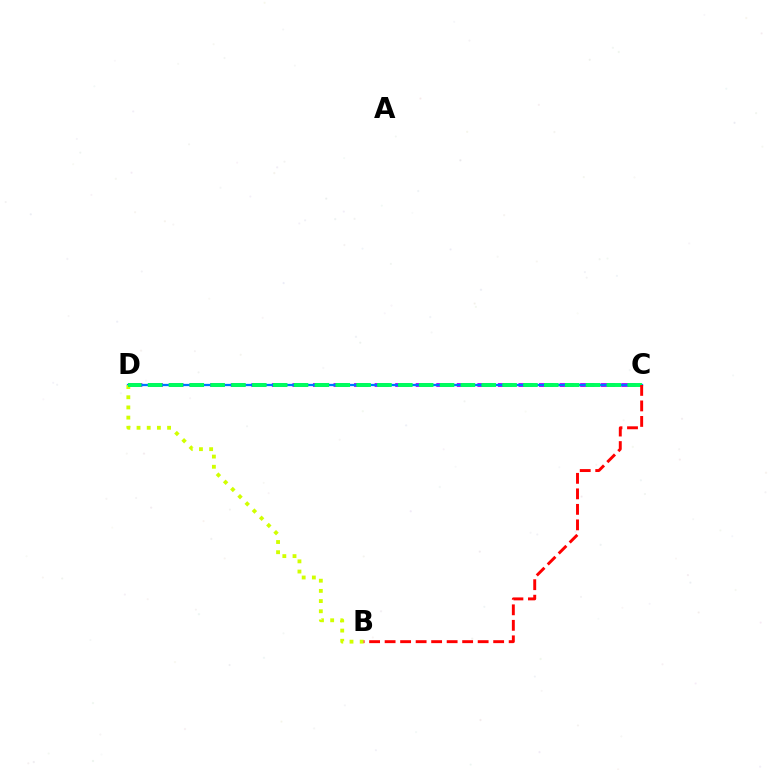{('C', 'D'): [{'color': '#b900ff', 'line_style': 'dashed', 'thickness': 2.79}, {'color': '#0074ff', 'line_style': 'solid', 'thickness': 1.65}, {'color': '#00ff5c', 'line_style': 'dashed', 'thickness': 2.83}], ('B', 'D'): [{'color': '#d1ff00', 'line_style': 'dotted', 'thickness': 2.77}], ('B', 'C'): [{'color': '#ff0000', 'line_style': 'dashed', 'thickness': 2.11}]}